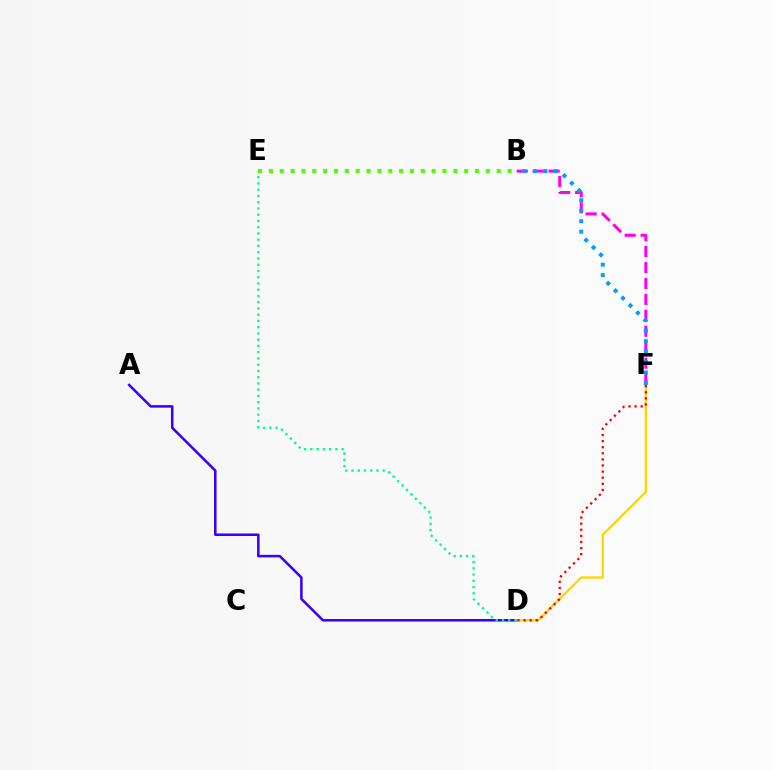{('A', 'D'): [{'color': '#3700ff', 'line_style': 'solid', 'thickness': 1.82}], ('D', 'F'): [{'color': '#ffd500', 'line_style': 'solid', 'thickness': 1.65}, {'color': '#ff0000', 'line_style': 'dotted', 'thickness': 1.66}], ('B', 'F'): [{'color': '#ff00ed', 'line_style': 'dashed', 'thickness': 2.17}, {'color': '#009eff', 'line_style': 'dotted', 'thickness': 2.85}], ('B', 'E'): [{'color': '#4fff00', 'line_style': 'dotted', 'thickness': 2.95}], ('D', 'E'): [{'color': '#00ff86', 'line_style': 'dotted', 'thickness': 1.7}]}